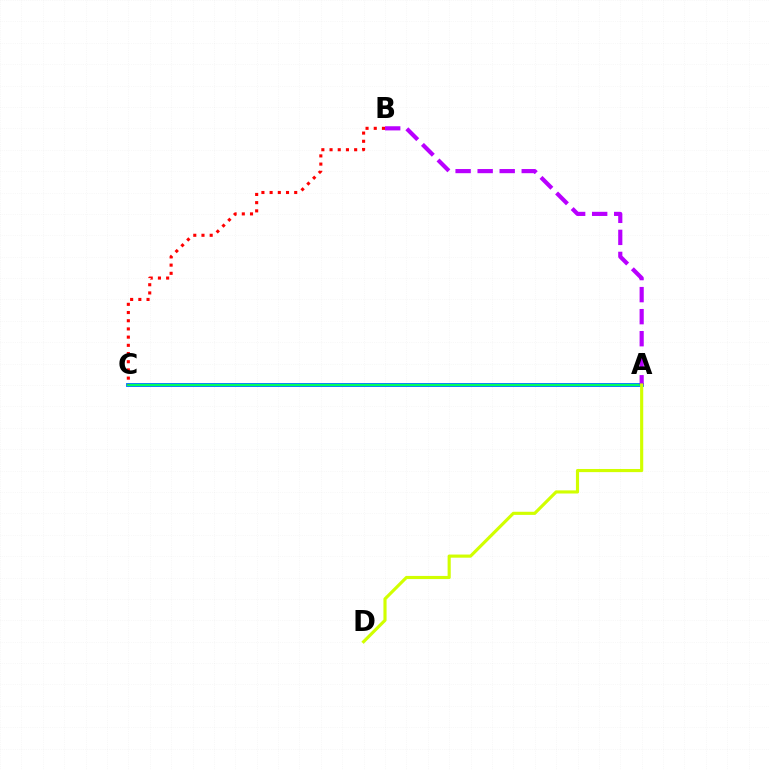{('A', 'C'): [{'color': '#0074ff', 'line_style': 'solid', 'thickness': 2.76}, {'color': '#00ff5c', 'line_style': 'solid', 'thickness': 1.51}], ('A', 'B'): [{'color': '#b900ff', 'line_style': 'dashed', 'thickness': 2.99}], ('A', 'D'): [{'color': '#d1ff00', 'line_style': 'solid', 'thickness': 2.26}], ('B', 'C'): [{'color': '#ff0000', 'line_style': 'dotted', 'thickness': 2.23}]}